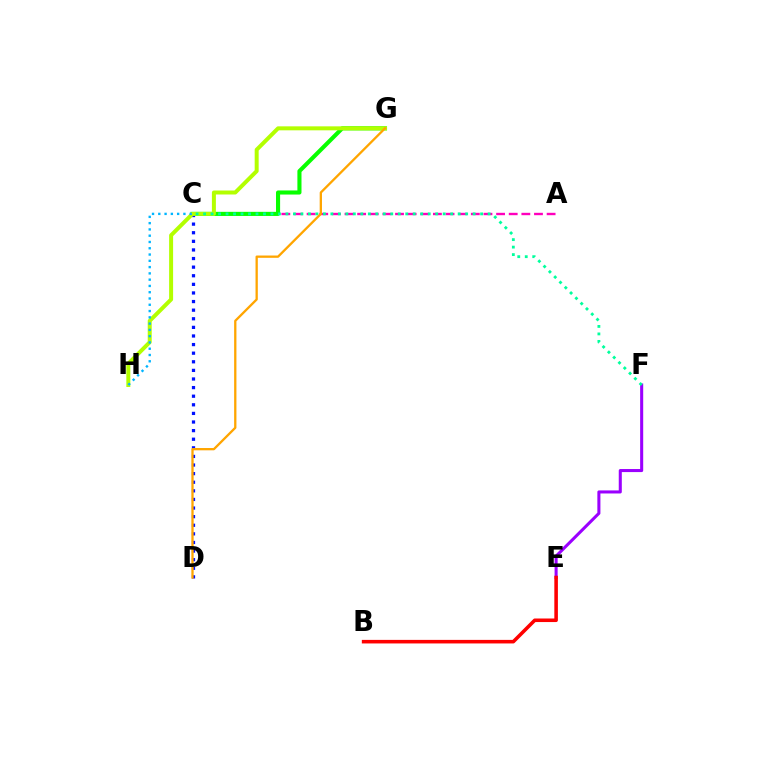{('C', 'D'): [{'color': '#0010ff', 'line_style': 'dotted', 'thickness': 2.34}], ('A', 'C'): [{'color': '#ff00bd', 'line_style': 'dashed', 'thickness': 1.72}], ('C', 'G'): [{'color': '#08ff00', 'line_style': 'solid', 'thickness': 2.95}], ('E', 'F'): [{'color': '#9b00ff', 'line_style': 'solid', 'thickness': 2.2}], ('G', 'H'): [{'color': '#b3ff00', 'line_style': 'solid', 'thickness': 2.87}], ('B', 'E'): [{'color': '#ff0000', 'line_style': 'solid', 'thickness': 2.57}], ('C', 'F'): [{'color': '#00ff9d', 'line_style': 'dotted', 'thickness': 2.03}], ('C', 'H'): [{'color': '#00b5ff', 'line_style': 'dotted', 'thickness': 1.71}], ('D', 'G'): [{'color': '#ffa500', 'line_style': 'solid', 'thickness': 1.66}]}